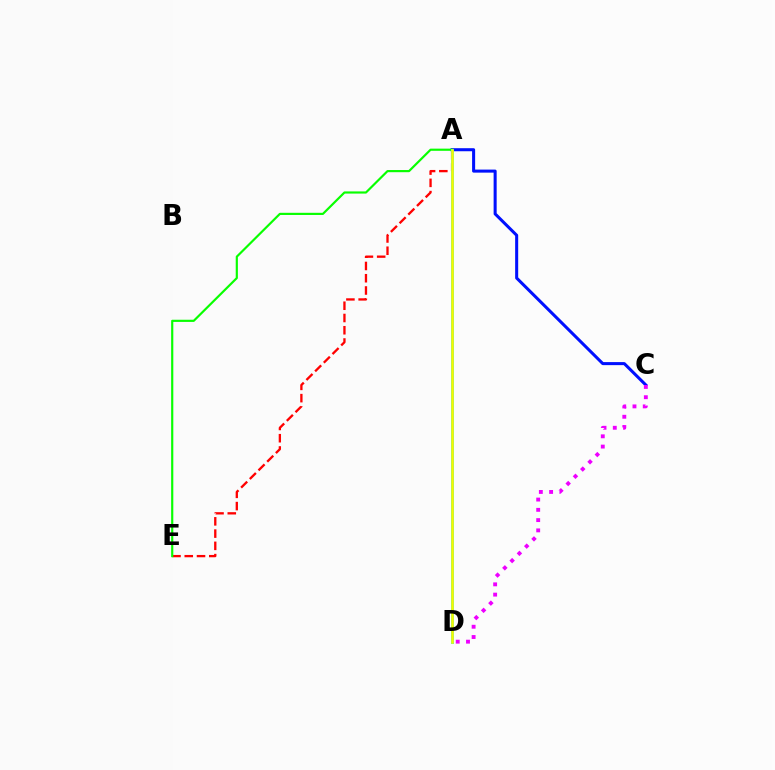{('A', 'C'): [{'color': '#0010ff', 'line_style': 'solid', 'thickness': 2.19}], ('A', 'E'): [{'color': '#ff0000', 'line_style': 'dashed', 'thickness': 1.67}, {'color': '#08ff00', 'line_style': 'solid', 'thickness': 1.56}], ('A', 'D'): [{'color': '#00fff6', 'line_style': 'solid', 'thickness': 2.1}, {'color': '#fcf500', 'line_style': 'solid', 'thickness': 1.84}], ('C', 'D'): [{'color': '#ee00ff', 'line_style': 'dotted', 'thickness': 2.79}]}